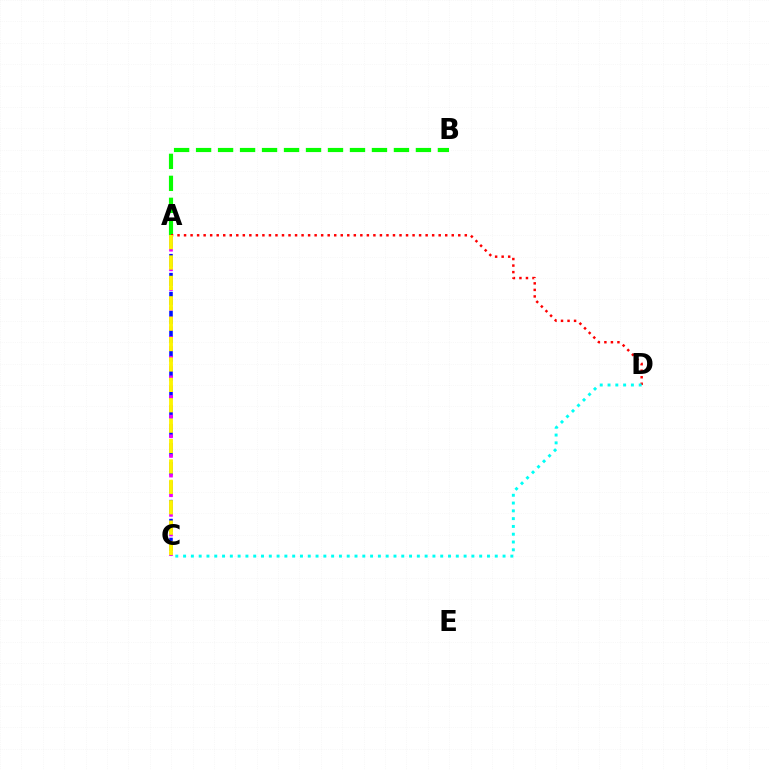{('A', 'C'): [{'color': '#0010ff', 'line_style': 'dashed', 'thickness': 2.57}, {'color': '#ee00ff', 'line_style': 'dotted', 'thickness': 2.67}, {'color': '#fcf500', 'line_style': 'dashed', 'thickness': 2.77}], ('A', 'B'): [{'color': '#08ff00', 'line_style': 'dashed', 'thickness': 2.99}], ('A', 'D'): [{'color': '#ff0000', 'line_style': 'dotted', 'thickness': 1.77}], ('C', 'D'): [{'color': '#00fff6', 'line_style': 'dotted', 'thickness': 2.12}]}